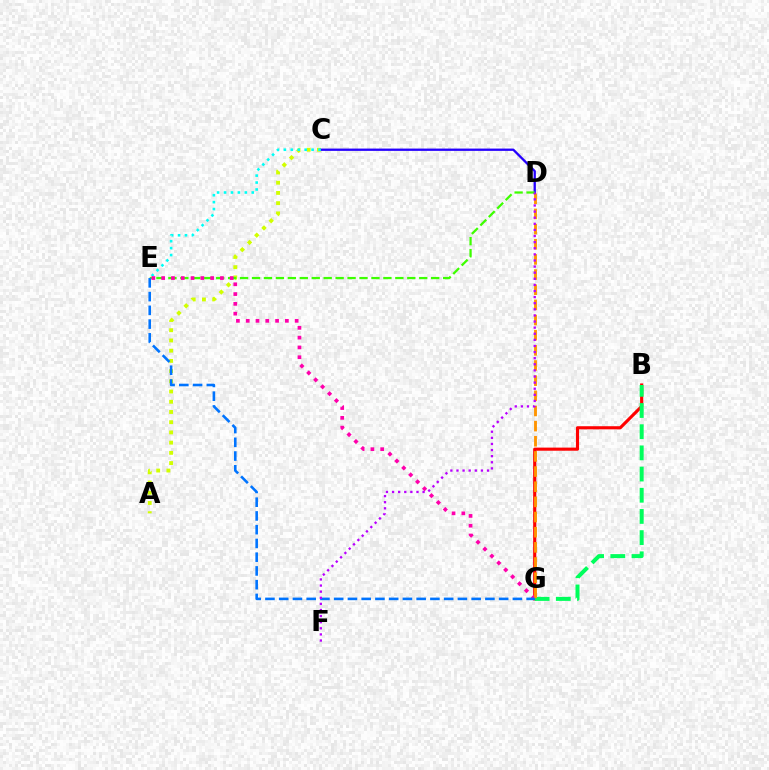{('A', 'C'): [{'color': '#d1ff00', 'line_style': 'dotted', 'thickness': 2.78}], ('C', 'D'): [{'color': '#2500ff', 'line_style': 'solid', 'thickness': 1.66}], ('D', 'E'): [{'color': '#3dff00', 'line_style': 'dashed', 'thickness': 1.62}], ('B', 'G'): [{'color': '#ff0000', 'line_style': 'solid', 'thickness': 2.25}, {'color': '#00ff5c', 'line_style': 'dashed', 'thickness': 2.88}], ('C', 'E'): [{'color': '#00fff6', 'line_style': 'dotted', 'thickness': 1.88}], ('E', 'G'): [{'color': '#ff00ac', 'line_style': 'dotted', 'thickness': 2.66}, {'color': '#0074ff', 'line_style': 'dashed', 'thickness': 1.87}], ('D', 'G'): [{'color': '#ff9400', 'line_style': 'dashed', 'thickness': 2.06}], ('D', 'F'): [{'color': '#b900ff', 'line_style': 'dotted', 'thickness': 1.66}]}